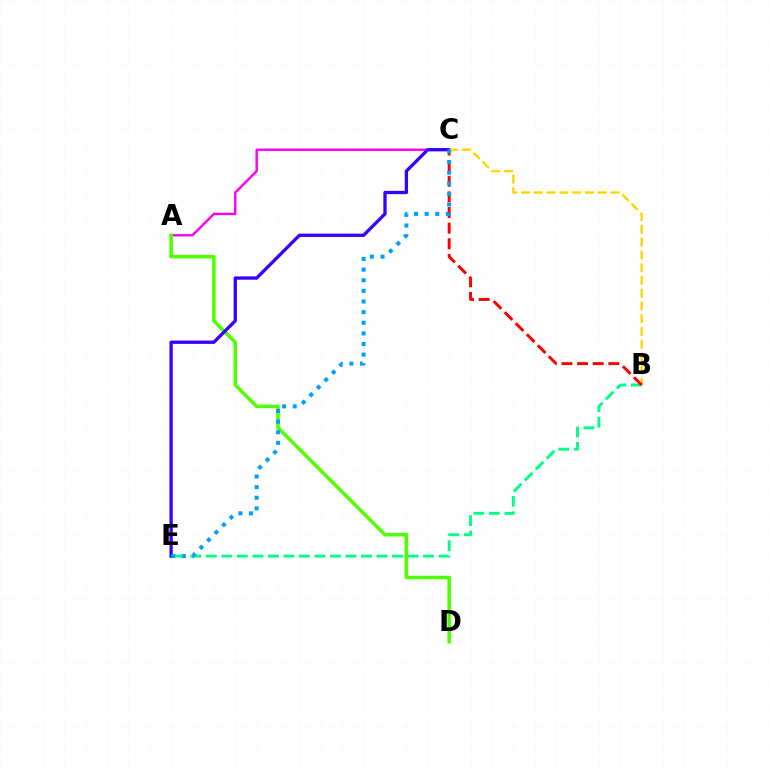{('B', 'E'): [{'color': '#00ff86', 'line_style': 'dashed', 'thickness': 2.11}], ('A', 'C'): [{'color': '#ff00ed', 'line_style': 'solid', 'thickness': 1.73}], ('A', 'D'): [{'color': '#4fff00', 'line_style': 'solid', 'thickness': 2.55}], ('C', 'E'): [{'color': '#3700ff', 'line_style': 'solid', 'thickness': 2.39}, {'color': '#009eff', 'line_style': 'dotted', 'thickness': 2.89}], ('B', 'C'): [{'color': '#ffd500', 'line_style': 'dashed', 'thickness': 1.73}, {'color': '#ff0000', 'line_style': 'dashed', 'thickness': 2.12}]}